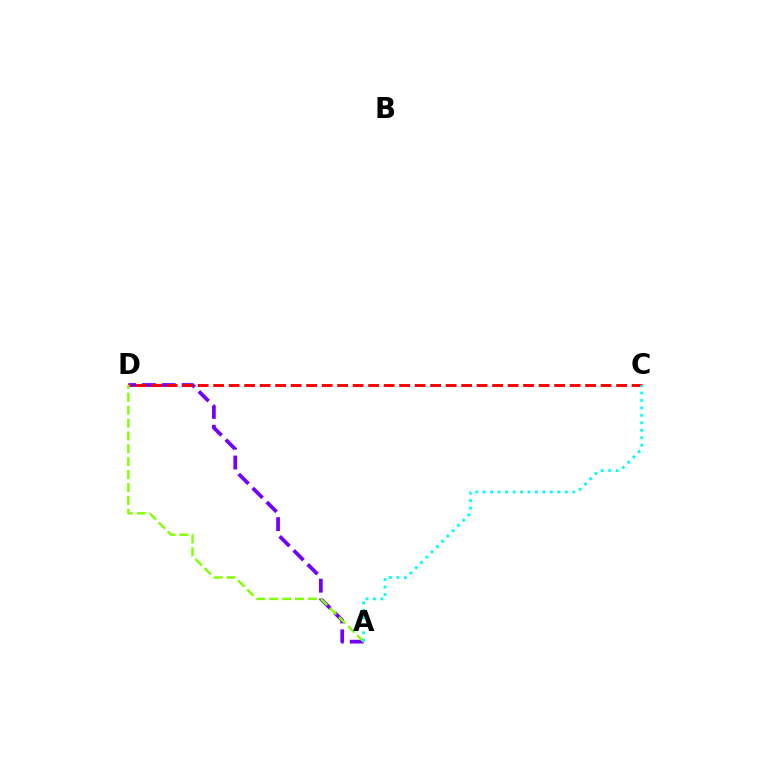{('A', 'D'): [{'color': '#7200ff', 'line_style': 'dashed', 'thickness': 2.69}, {'color': '#84ff00', 'line_style': 'dashed', 'thickness': 1.75}], ('C', 'D'): [{'color': '#ff0000', 'line_style': 'dashed', 'thickness': 2.11}], ('A', 'C'): [{'color': '#00fff6', 'line_style': 'dotted', 'thickness': 2.03}]}